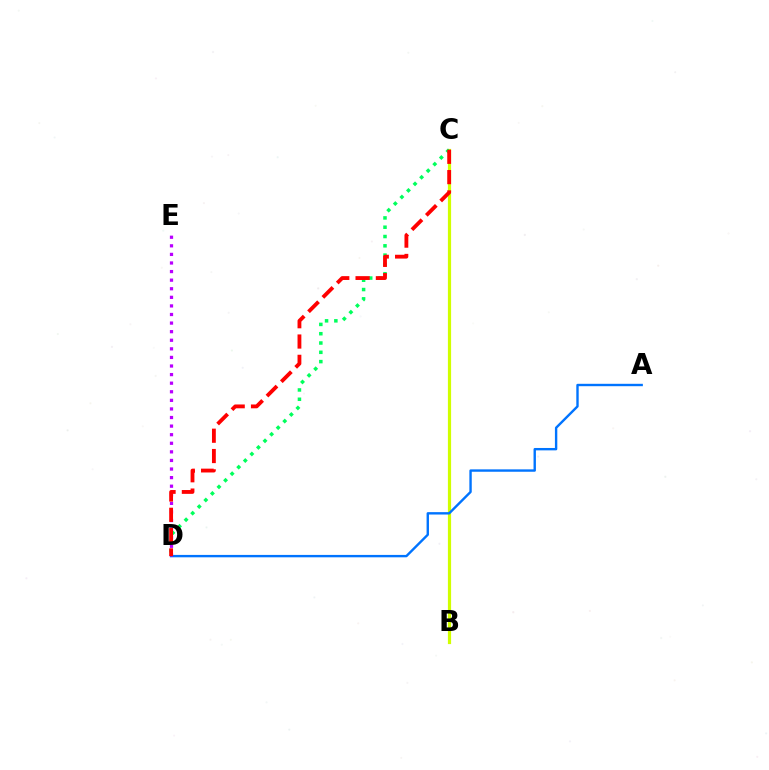{('B', 'C'): [{'color': '#d1ff00', 'line_style': 'solid', 'thickness': 2.31}], ('A', 'D'): [{'color': '#0074ff', 'line_style': 'solid', 'thickness': 1.72}], ('C', 'D'): [{'color': '#00ff5c', 'line_style': 'dotted', 'thickness': 2.53}, {'color': '#ff0000', 'line_style': 'dashed', 'thickness': 2.76}], ('D', 'E'): [{'color': '#b900ff', 'line_style': 'dotted', 'thickness': 2.33}]}